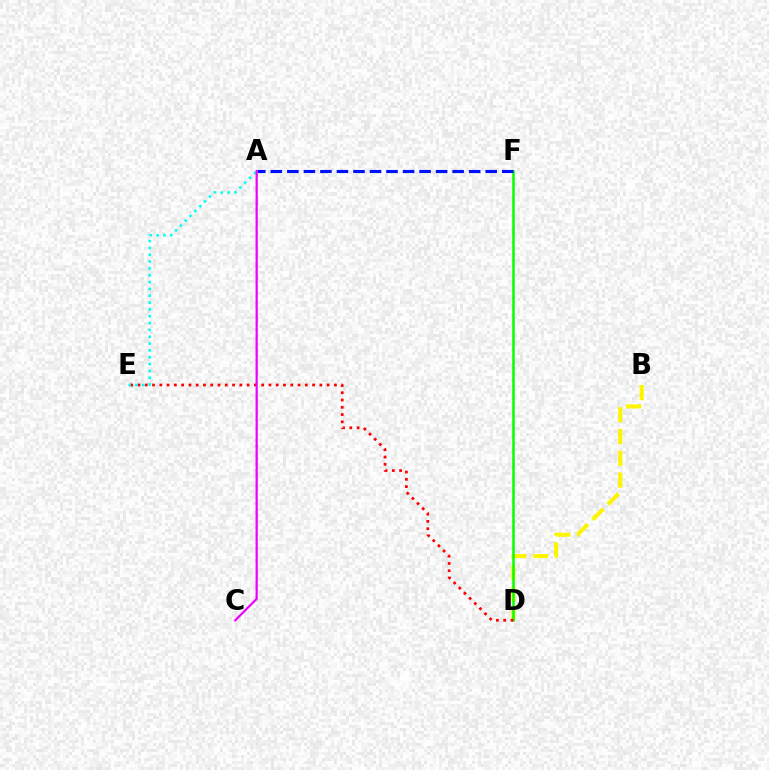{('B', 'D'): [{'color': '#fcf500', 'line_style': 'dashed', 'thickness': 2.96}], ('D', 'F'): [{'color': '#08ff00', 'line_style': 'solid', 'thickness': 1.81}], ('D', 'E'): [{'color': '#ff0000', 'line_style': 'dotted', 'thickness': 1.98}], ('A', 'F'): [{'color': '#0010ff', 'line_style': 'dashed', 'thickness': 2.25}], ('A', 'E'): [{'color': '#00fff6', 'line_style': 'dotted', 'thickness': 1.86}], ('A', 'C'): [{'color': '#ee00ff', 'line_style': 'solid', 'thickness': 1.61}]}